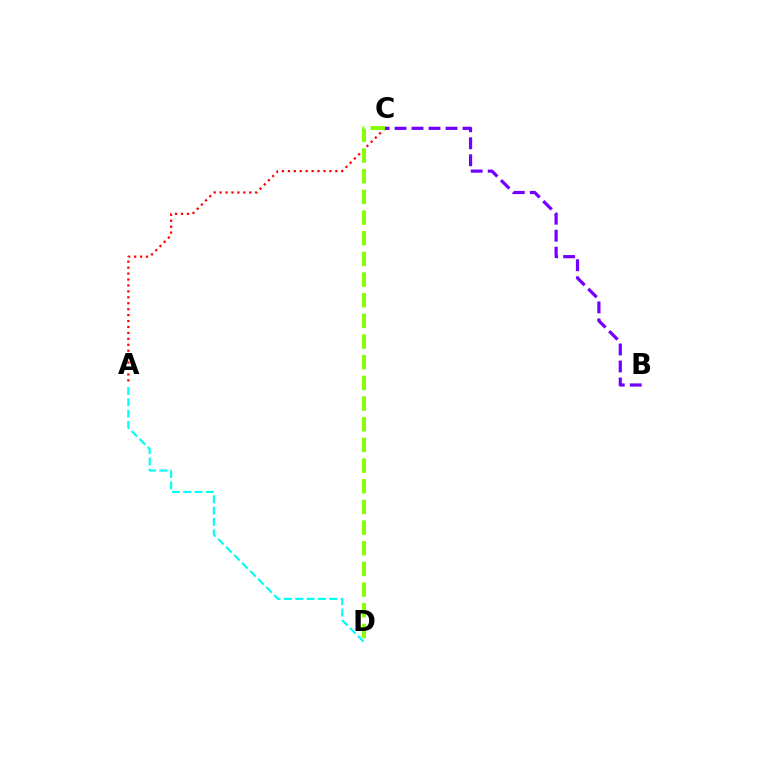{('B', 'C'): [{'color': '#7200ff', 'line_style': 'dashed', 'thickness': 2.31}], ('A', 'C'): [{'color': '#ff0000', 'line_style': 'dotted', 'thickness': 1.61}], ('A', 'D'): [{'color': '#00fff6', 'line_style': 'dashed', 'thickness': 1.54}], ('C', 'D'): [{'color': '#84ff00', 'line_style': 'dashed', 'thickness': 2.81}]}